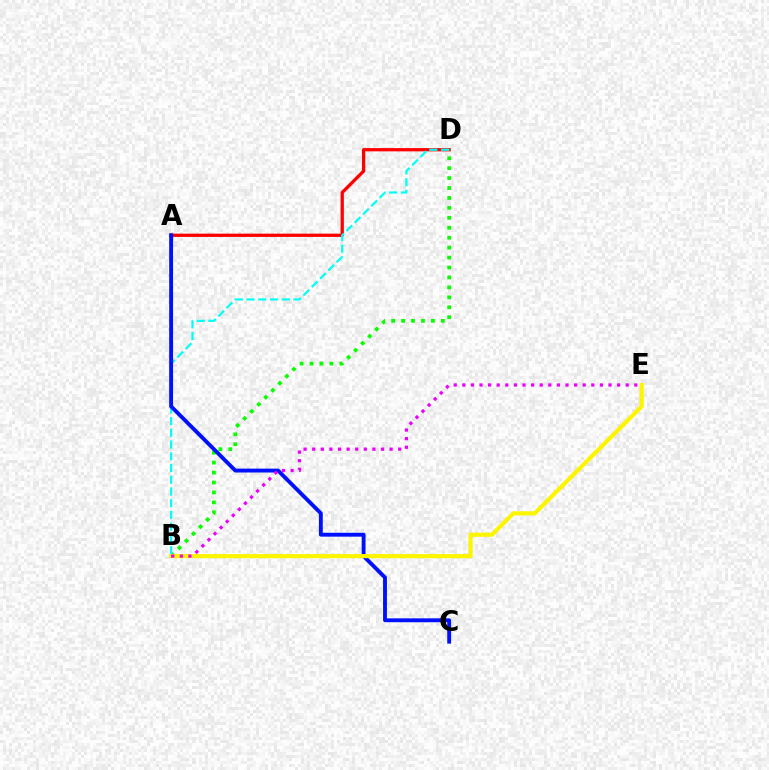{('A', 'D'): [{'color': '#ff0000', 'line_style': 'solid', 'thickness': 2.35}], ('B', 'D'): [{'color': '#08ff00', 'line_style': 'dotted', 'thickness': 2.7}, {'color': '#00fff6', 'line_style': 'dashed', 'thickness': 1.59}], ('A', 'C'): [{'color': '#0010ff', 'line_style': 'solid', 'thickness': 2.79}], ('B', 'E'): [{'color': '#fcf500', 'line_style': 'solid', 'thickness': 3.0}, {'color': '#ee00ff', 'line_style': 'dotted', 'thickness': 2.34}]}